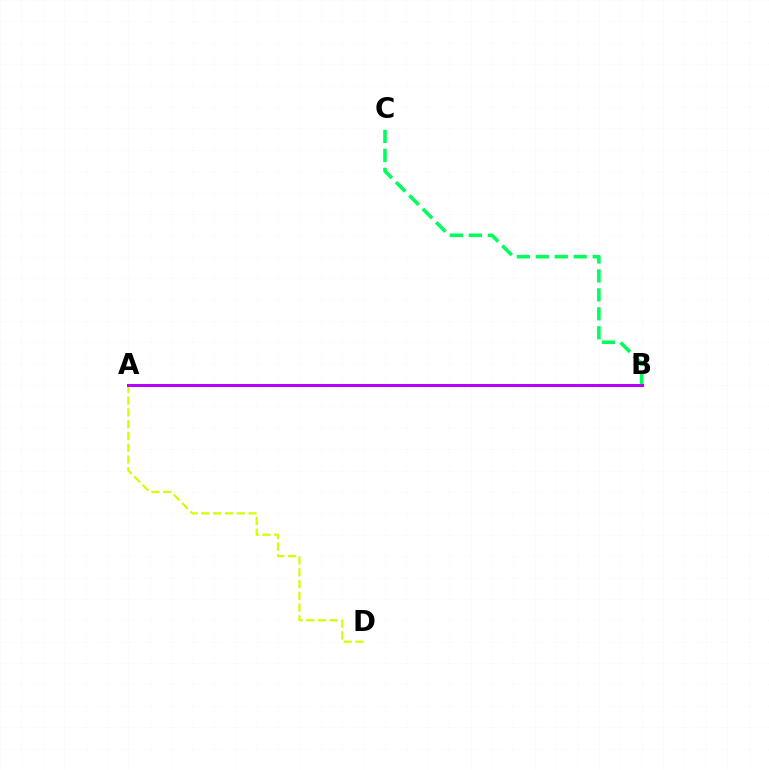{('A', 'B'): [{'color': '#0074ff', 'line_style': 'dotted', 'thickness': 1.94}, {'color': '#ff0000', 'line_style': 'dotted', 'thickness': 2.0}, {'color': '#b900ff', 'line_style': 'solid', 'thickness': 2.17}], ('A', 'D'): [{'color': '#d1ff00', 'line_style': 'dashed', 'thickness': 1.6}], ('B', 'C'): [{'color': '#00ff5c', 'line_style': 'dashed', 'thickness': 2.58}]}